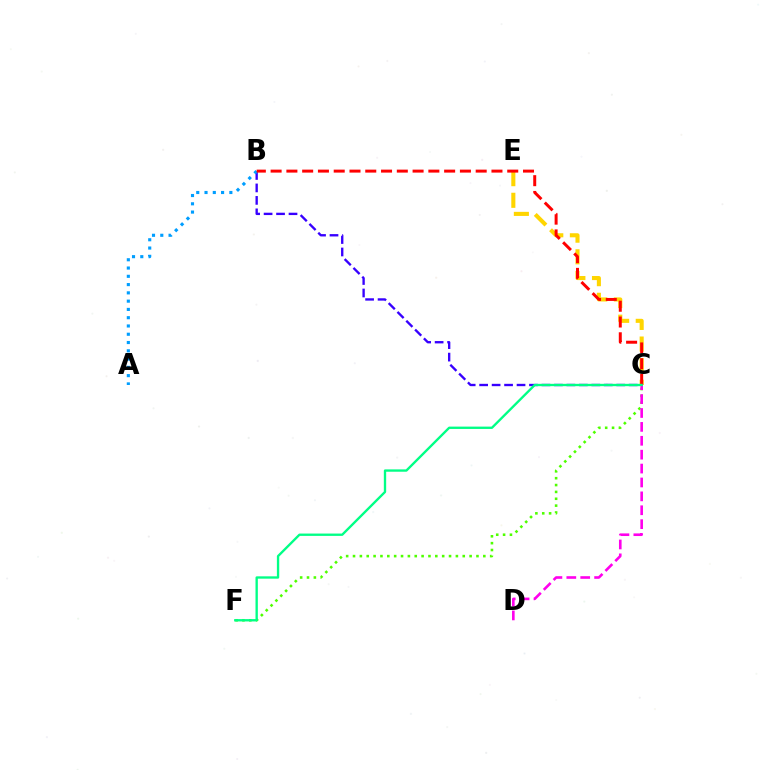{('C', 'E'): [{'color': '#ffd500', 'line_style': 'dashed', 'thickness': 2.94}], ('C', 'F'): [{'color': '#4fff00', 'line_style': 'dotted', 'thickness': 1.86}, {'color': '#00ff86', 'line_style': 'solid', 'thickness': 1.69}], ('B', 'C'): [{'color': '#3700ff', 'line_style': 'dashed', 'thickness': 1.69}, {'color': '#ff0000', 'line_style': 'dashed', 'thickness': 2.14}], ('A', 'B'): [{'color': '#009eff', 'line_style': 'dotted', 'thickness': 2.25}], ('C', 'D'): [{'color': '#ff00ed', 'line_style': 'dashed', 'thickness': 1.89}]}